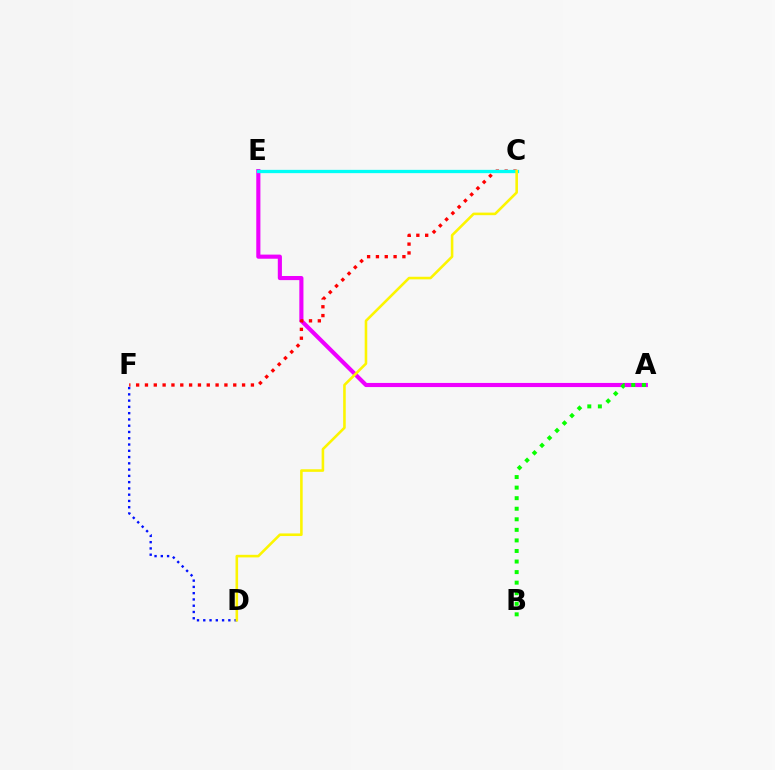{('A', 'E'): [{'color': '#ee00ff', 'line_style': 'solid', 'thickness': 2.97}], ('A', 'B'): [{'color': '#08ff00', 'line_style': 'dotted', 'thickness': 2.87}], ('D', 'F'): [{'color': '#0010ff', 'line_style': 'dotted', 'thickness': 1.7}], ('C', 'F'): [{'color': '#ff0000', 'line_style': 'dotted', 'thickness': 2.4}], ('C', 'E'): [{'color': '#00fff6', 'line_style': 'solid', 'thickness': 2.37}], ('C', 'D'): [{'color': '#fcf500', 'line_style': 'solid', 'thickness': 1.86}]}